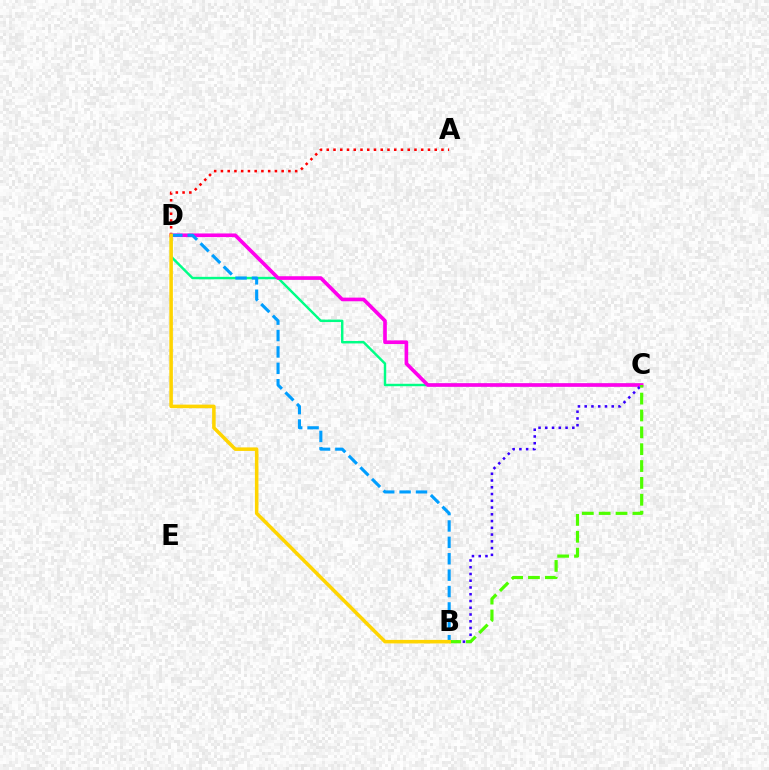{('C', 'D'): [{'color': '#00ff86', 'line_style': 'solid', 'thickness': 1.76}, {'color': '#ff00ed', 'line_style': 'solid', 'thickness': 2.63}], ('A', 'D'): [{'color': '#ff0000', 'line_style': 'dotted', 'thickness': 1.83}], ('B', 'C'): [{'color': '#3700ff', 'line_style': 'dotted', 'thickness': 1.84}, {'color': '#4fff00', 'line_style': 'dashed', 'thickness': 2.29}], ('B', 'D'): [{'color': '#009eff', 'line_style': 'dashed', 'thickness': 2.23}, {'color': '#ffd500', 'line_style': 'solid', 'thickness': 2.55}]}